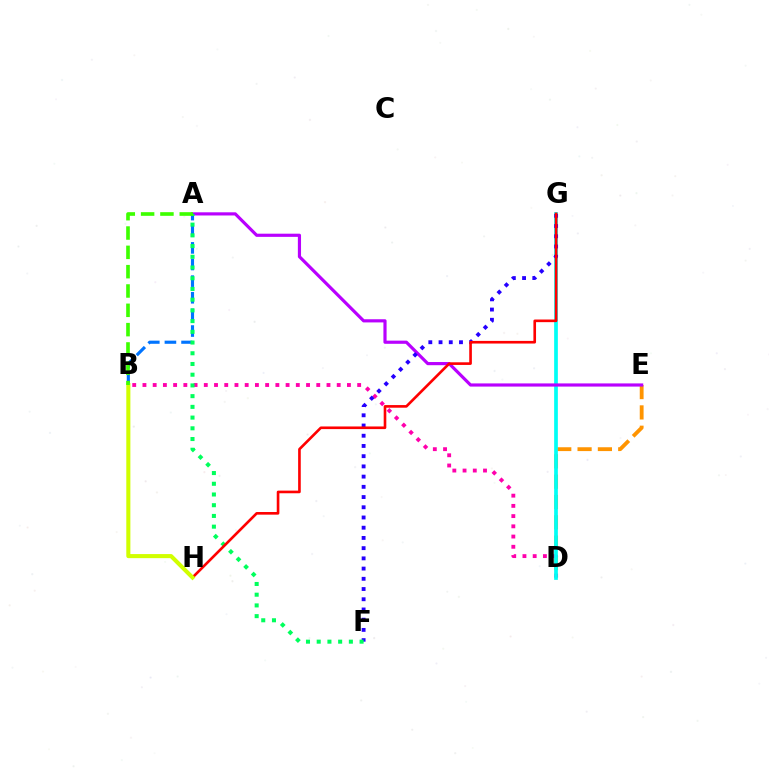{('D', 'E'): [{'color': '#ff9400', 'line_style': 'dashed', 'thickness': 2.76}], ('B', 'D'): [{'color': '#ff00ac', 'line_style': 'dotted', 'thickness': 2.78}], ('D', 'G'): [{'color': '#00fff6', 'line_style': 'solid', 'thickness': 2.67}], ('A', 'E'): [{'color': '#b900ff', 'line_style': 'solid', 'thickness': 2.28}], ('F', 'G'): [{'color': '#2500ff', 'line_style': 'dotted', 'thickness': 2.78}], ('A', 'B'): [{'color': '#0074ff', 'line_style': 'dashed', 'thickness': 2.26}, {'color': '#3dff00', 'line_style': 'dashed', 'thickness': 2.62}], ('A', 'F'): [{'color': '#00ff5c', 'line_style': 'dotted', 'thickness': 2.91}], ('G', 'H'): [{'color': '#ff0000', 'line_style': 'solid', 'thickness': 1.9}], ('B', 'H'): [{'color': '#d1ff00', 'line_style': 'solid', 'thickness': 2.94}]}